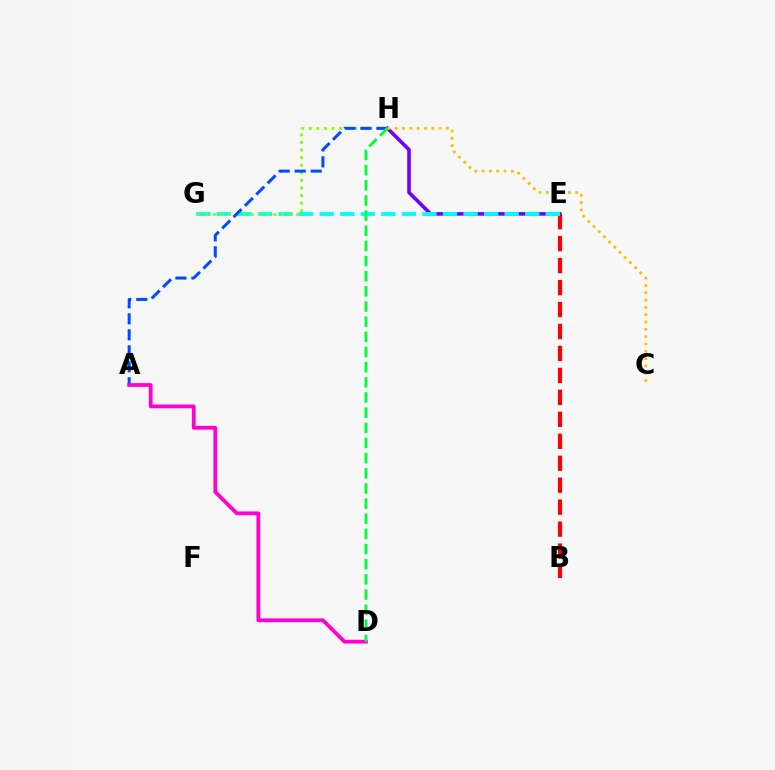{('B', 'E'): [{'color': '#ff0000', 'line_style': 'dashed', 'thickness': 2.98}], ('E', 'H'): [{'color': '#7200ff', 'line_style': 'solid', 'thickness': 2.6}], ('E', 'G'): [{'color': '#00fff6', 'line_style': 'dashed', 'thickness': 2.79}], ('G', 'H'): [{'color': '#84ff00', 'line_style': 'dotted', 'thickness': 2.06}], ('A', 'H'): [{'color': '#004bff', 'line_style': 'dashed', 'thickness': 2.17}], ('A', 'D'): [{'color': '#ff00cf', 'line_style': 'solid', 'thickness': 2.71}], ('D', 'H'): [{'color': '#00ff39', 'line_style': 'dashed', 'thickness': 2.06}], ('C', 'H'): [{'color': '#ffbd00', 'line_style': 'dotted', 'thickness': 1.99}]}